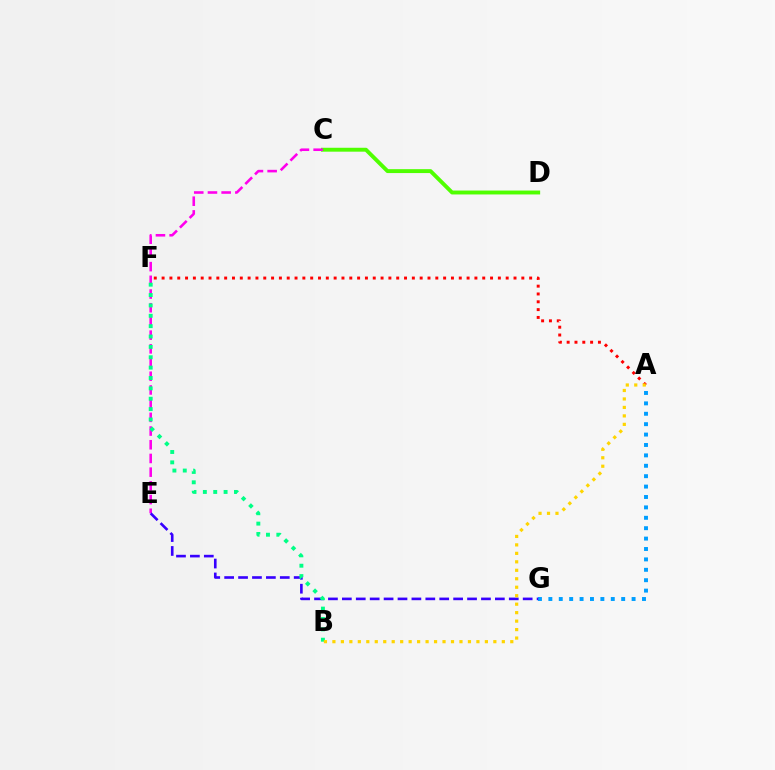{('C', 'D'): [{'color': '#4fff00', 'line_style': 'solid', 'thickness': 2.81}], ('A', 'G'): [{'color': '#009eff', 'line_style': 'dotted', 'thickness': 2.83}], ('C', 'E'): [{'color': '#ff00ed', 'line_style': 'dashed', 'thickness': 1.86}], ('E', 'G'): [{'color': '#3700ff', 'line_style': 'dashed', 'thickness': 1.89}], ('A', 'F'): [{'color': '#ff0000', 'line_style': 'dotted', 'thickness': 2.12}], ('B', 'F'): [{'color': '#00ff86', 'line_style': 'dotted', 'thickness': 2.82}], ('A', 'B'): [{'color': '#ffd500', 'line_style': 'dotted', 'thickness': 2.3}]}